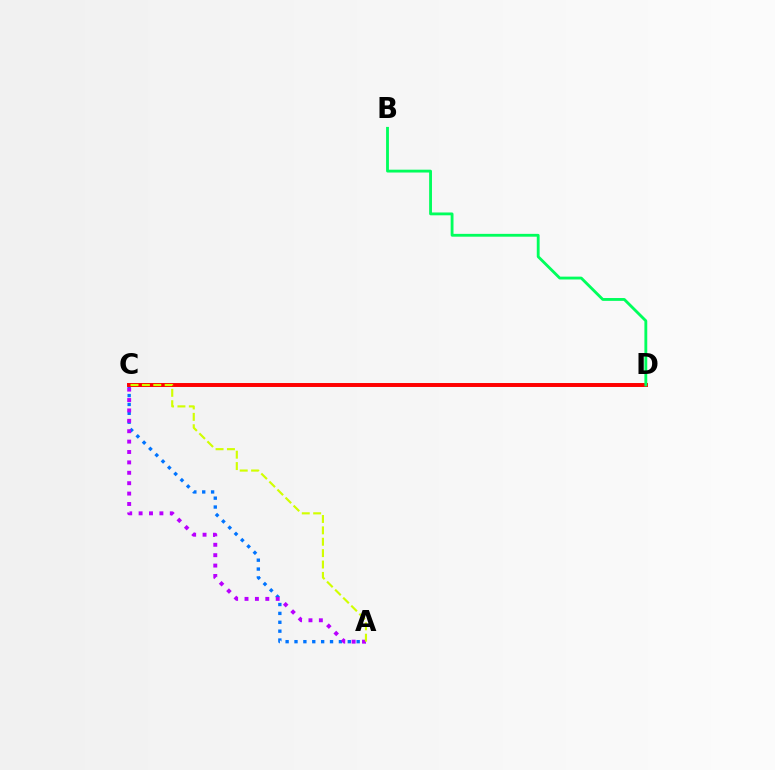{('A', 'C'): [{'color': '#0074ff', 'line_style': 'dotted', 'thickness': 2.41}, {'color': '#b900ff', 'line_style': 'dotted', 'thickness': 2.82}, {'color': '#d1ff00', 'line_style': 'dashed', 'thickness': 1.55}], ('C', 'D'): [{'color': '#ff0000', 'line_style': 'solid', 'thickness': 2.84}], ('B', 'D'): [{'color': '#00ff5c', 'line_style': 'solid', 'thickness': 2.04}]}